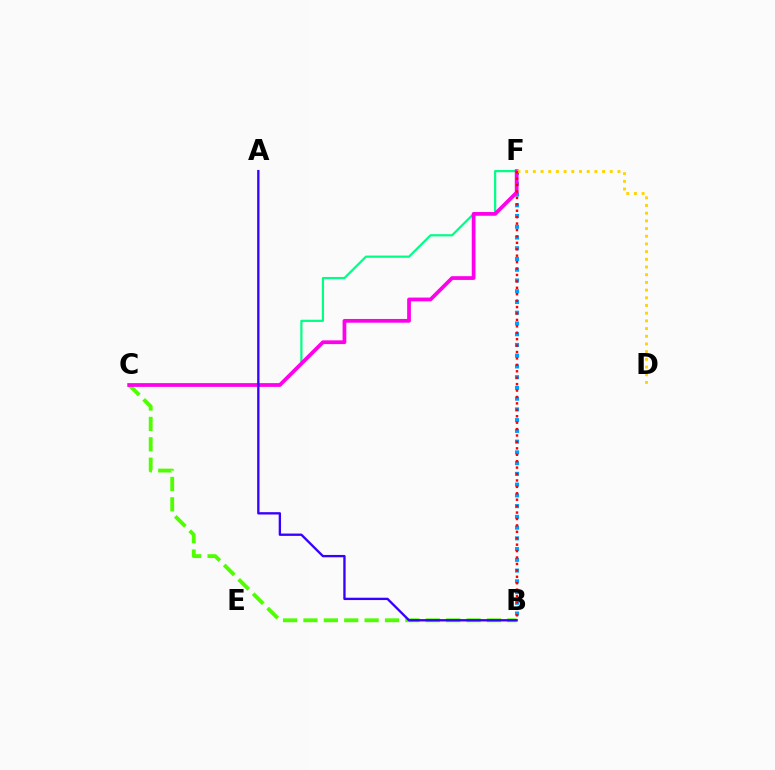{('C', 'F'): [{'color': '#00ff86', 'line_style': 'solid', 'thickness': 1.59}, {'color': '#ff00ed', 'line_style': 'solid', 'thickness': 2.7}], ('B', 'F'): [{'color': '#009eff', 'line_style': 'dotted', 'thickness': 2.92}, {'color': '#ff0000', 'line_style': 'dotted', 'thickness': 1.74}], ('B', 'C'): [{'color': '#4fff00', 'line_style': 'dashed', 'thickness': 2.77}], ('D', 'F'): [{'color': '#ffd500', 'line_style': 'dotted', 'thickness': 2.09}], ('A', 'B'): [{'color': '#3700ff', 'line_style': 'solid', 'thickness': 1.68}]}